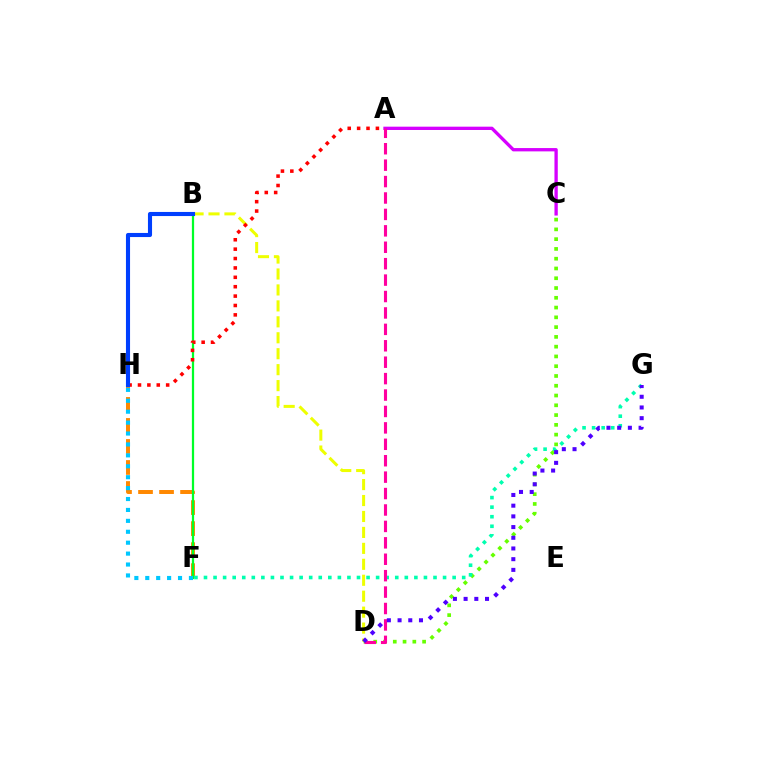{('F', 'H'): [{'color': '#ff8800', 'line_style': 'dashed', 'thickness': 2.86}, {'color': '#00c7ff', 'line_style': 'dotted', 'thickness': 2.97}], ('B', 'D'): [{'color': '#eeff00', 'line_style': 'dashed', 'thickness': 2.17}], ('B', 'F'): [{'color': '#00ff27', 'line_style': 'solid', 'thickness': 1.62}], ('A', 'C'): [{'color': '#d600ff', 'line_style': 'solid', 'thickness': 2.39}], ('A', 'H'): [{'color': '#ff0000', 'line_style': 'dotted', 'thickness': 2.55}], ('C', 'D'): [{'color': '#66ff00', 'line_style': 'dotted', 'thickness': 2.66}], ('F', 'G'): [{'color': '#00ffaf', 'line_style': 'dotted', 'thickness': 2.6}], ('A', 'D'): [{'color': '#ff00a0', 'line_style': 'dashed', 'thickness': 2.23}], ('D', 'G'): [{'color': '#4f00ff', 'line_style': 'dotted', 'thickness': 2.91}], ('B', 'H'): [{'color': '#003fff', 'line_style': 'solid', 'thickness': 2.95}]}